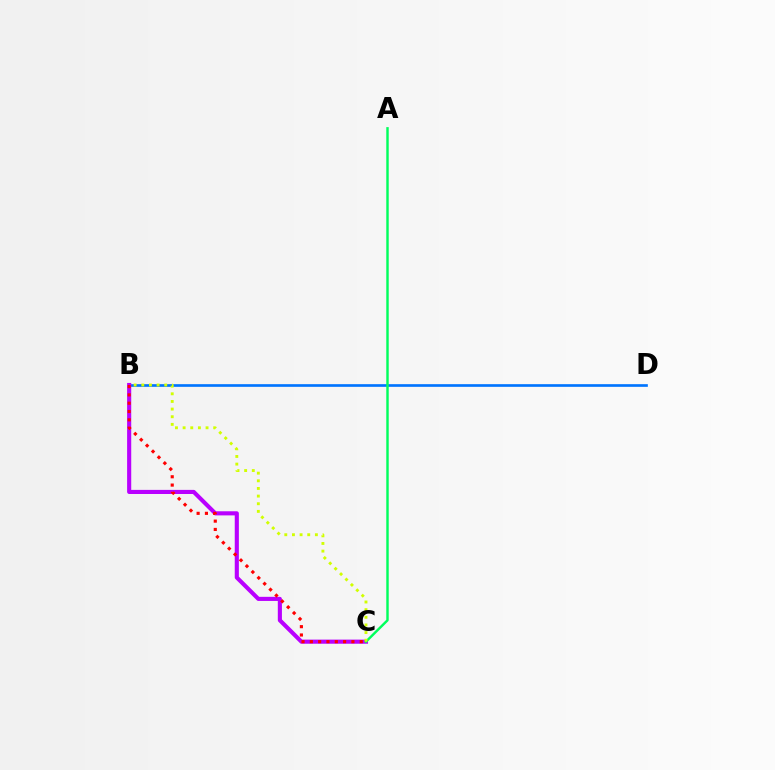{('B', 'D'): [{'color': '#0074ff', 'line_style': 'solid', 'thickness': 1.92}], ('B', 'C'): [{'color': '#b900ff', 'line_style': 'solid', 'thickness': 2.96}, {'color': '#ff0000', 'line_style': 'dotted', 'thickness': 2.26}, {'color': '#d1ff00', 'line_style': 'dotted', 'thickness': 2.08}], ('A', 'C'): [{'color': '#00ff5c', 'line_style': 'solid', 'thickness': 1.75}]}